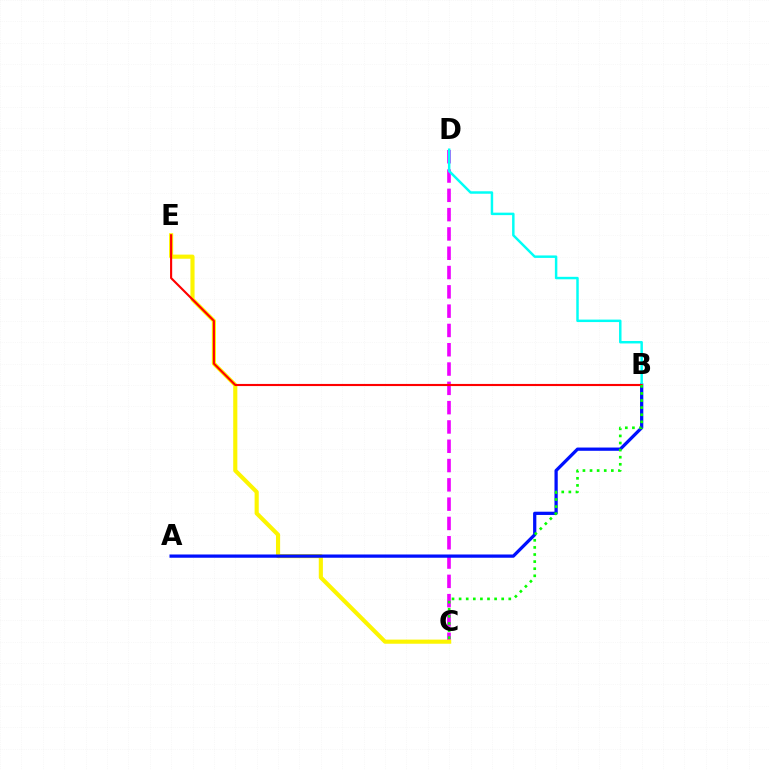{('C', 'D'): [{'color': '#ee00ff', 'line_style': 'dashed', 'thickness': 2.62}], ('C', 'E'): [{'color': '#fcf500', 'line_style': 'solid', 'thickness': 2.97}], ('A', 'B'): [{'color': '#0010ff', 'line_style': 'solid', 'thickness': 2.34}], ('B', 'D'): [{'color': '#00fff6', 'line_style': 'solid', 'thickness': 1.78}], ('B', 'E'): [{'color': '#ff0000', 'line_style': 'solid', 'thickness': 1.53}], ('B', 'C'): [{'color': '#08ff00', 'line_style': 'dotted', 'thickness': 1.93}]}